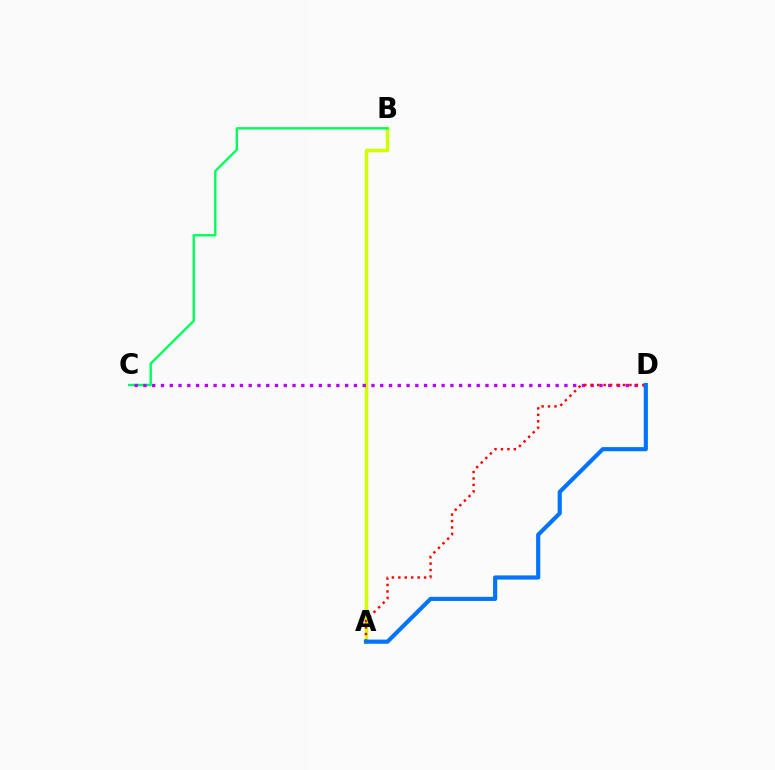{('A', 'B'): [{'color': '#d1ff00', 'line_style': 'solid', 'thickness': 2.52}], ('B', 'C'): [{'color': '#00ff5c', 'line_style': 'solid', 'thickness': 1.73}], ('C', 'D'): [{'color': '#b900ff', 'line_style': 'dotted', 'thickness': 2.38}], ('A', 'D'): [{'color': '#ff0000', 'line_style': 'dotted', 'thickness': 1.75}, {'color': '#0074ff', 'line_style': 'solid', 'thickness': 2.98}]}